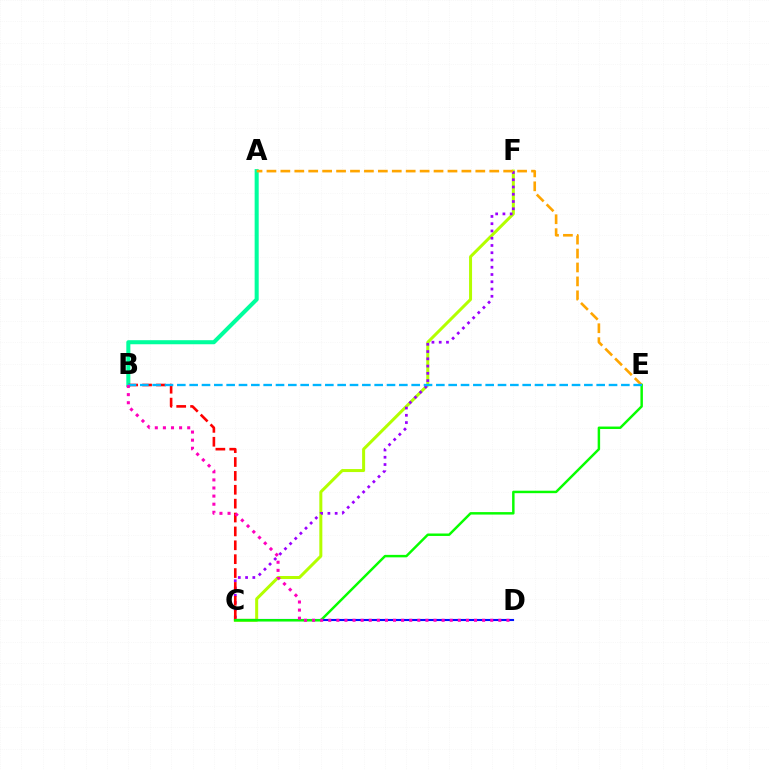{('C', 'F'): [{'color': '#b3ff00', 'line_style': 'solid', 'thickness': 2.17}, {'color': '#9b00ff', 'line_style': 'dotted', 'thickness': 1.97}], ('A', 'B'): [{'color': '#00ff9d', 'line_style': 'solid', 'thickness': 2.92}], ('A', 'E'): [{'color': '#ffa500', 'line_style': 'dashed', 'thickness': 1.89}], ('C', 'D'): [{'color': '#0010ff', 'line_style': 'solid', 'thickness': 1.52}], ('B', 'C'): [{'color': '#ff0000', 'line_style': 'dashed', 'thickness': 1.89}], ('C', 'E'): [{'color': '#08ff00', 'line_style': 'solid', 'thickness': 1.78}], ('B', 'E'): [{'color': '#00b5ff', 'line_style': 'dashed', 'thickness': 1.68}], ('B', 'D'): [{'color': '#ff00bd', 'line_style': 'dotted', 'thickness': 2.2}]}